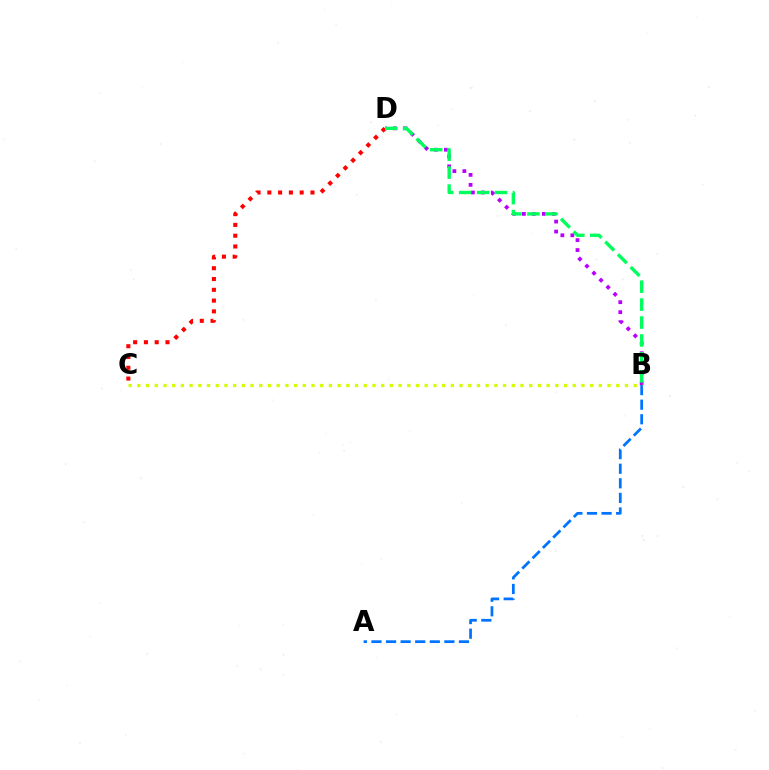{('C', 'D'): [{'color': '#ff0000', 'line_style': 'dotted', 'thickness': 2.93}], ('A', 'B'): [{'color': '#0074ff', 'line_style': 'dashed', 'thickness': 1.98}], ('B', 'D'): [{'color': '#b900ff', 'line_style': 'dotted', 'thickness': 2.71}, {'color': '#00ff5c', 'line_style': 'dashed', 'thickness': 2.44}], ('B', 'C'): [{'color': '#d1ff00', 'line_style': 'dotted', 'thickness': 2.37}]}